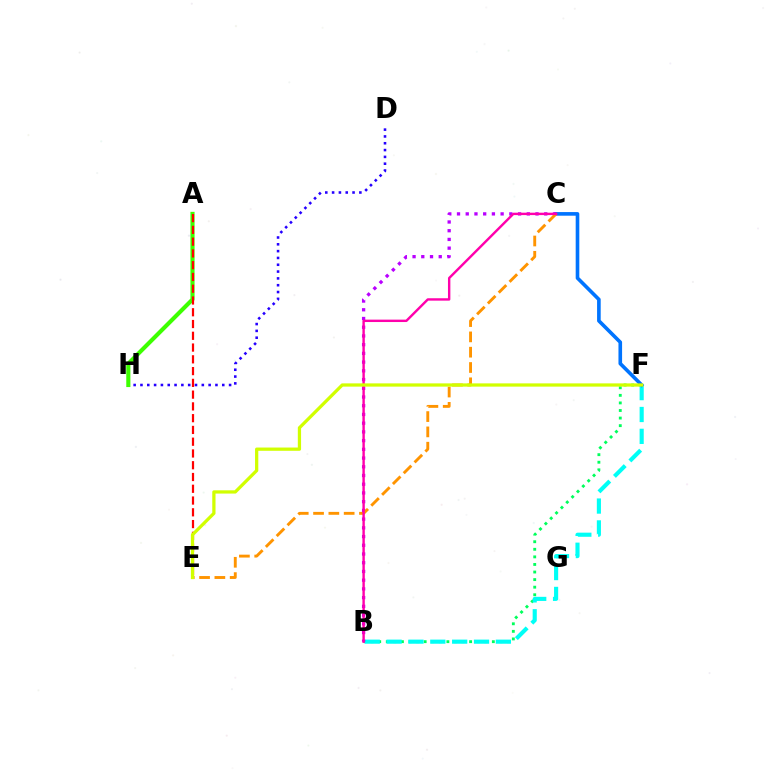{('B', 'F'): [{'color': '#00ff5c', 'line_style': 'dotted', 'thickness': 2.06}, {'color': '#00fff6', 'line_style': 'dashed', 'thickness': 2.97}], ('D', 'H'): [{'color': '#2500ff', 'line_style': 'dotted', 'thickness': 1.85}], ('A', 'H'): [{'color': '#3dff00', 'line_style': 'solid', 'thickness': 2.97}], ('C', 'F'): [{'color': '#0074ff', 'line_style': 'solid', 'thickness': 2.61}], ('B', 'C'): [{'color': '#b900ff', 'line_style': 'dotted', 'thickness': 2.37}, {'color': '#ff00ac', 'line_style': 'solid', 'thickness': 1.73}], ('A', 'E'): [{'color': '#ff0000', 'line_style': 'dashed', 'thickness': 1.6}], ('C', 'E'): [{'color': '#ff9400', 'line_style': 'dashed', 'thickness': 2.08}], ('E', 'F'): [{'color': '#d1ff00', 'line_style': 'solid', 'thickness': 2.34}]}